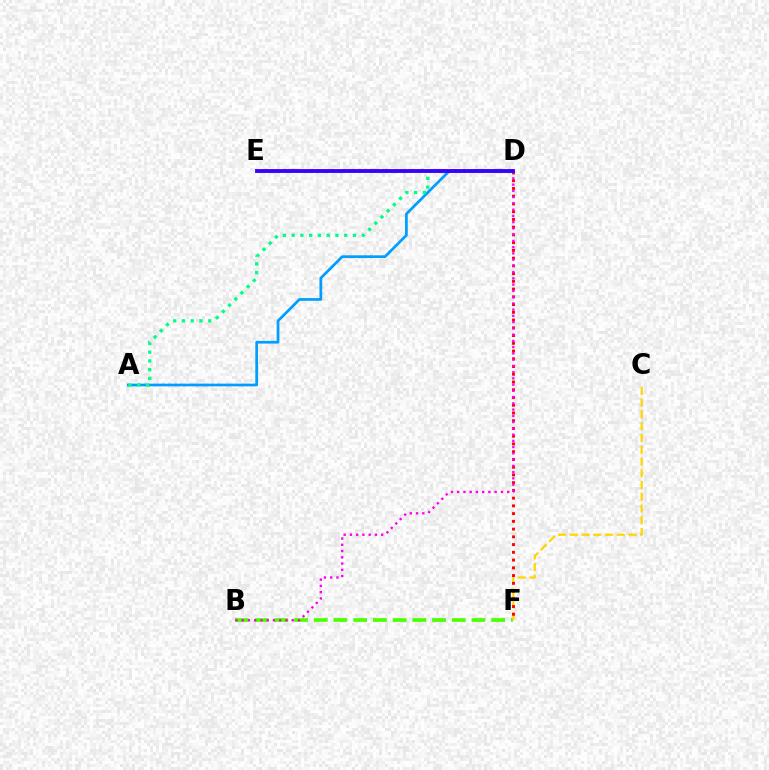{('A', 'D'): [{'color': '#009eff', 'line_style': 'solid', 'thickness': 1.96}, {'color': '#00ff86', 'line_style': 'dotted', 'thickness': 2.38}], ('B', 'F'): [{'color': '#4fff00', 'line_style': 'dashed', 'thickness': 2.68}], ('C', 'F'): [{'color': '#ffd500', 'line_style': 'dashed', 'thickness': 1.6}], ('D', 'F'): [{'color': '#ff0000', 'line_style': 'dotted', 'thickness': 2.1}], ('B', 'D'): [{'color': '#ff00ed', 'line_style': 'dotted', 'thickness': 1.7}], ('D', 'E'): [{'color': '#3700ff', 'line_style': 'solid', 'thickness': 2.78}]}